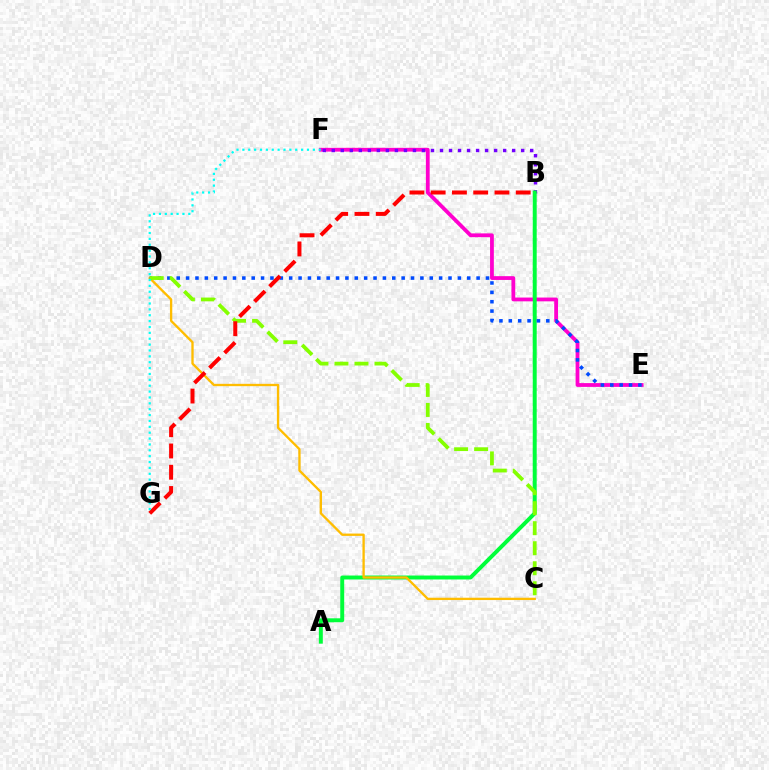{('E', 'F'): [{'color': '#ff00cf', 'line_style': 'solid', 'thickness': 2.73}], ('B', 'F'): [{'color': '#7200ff', 'line_style': 'dotted', 'thickness': 2.45}], ('A', 'B'): [{'color': '#00ff39', 'line_style': 'solid', 'thickness': 2.84}], ('C', 'D'): [{'color': '#ffbd00', 'line_style': 'solid', 'thickness': 1.68}, {'color': '#84ff00', 'line_style': 'dashed', 'thickness': 2.72}], ('D', 'E'): [{'color': '#004bff', 'line_style': 'dotted', 'thickness': 2.55}], ('B', 'G'): [{'color': '#ff0000', 'line_style': 'dashed', 'thickness': 2.89}], ('F', 'G'): [{'color': '#00fff6', 'line_style': 'dotted', 'thickness': 1.6}]}